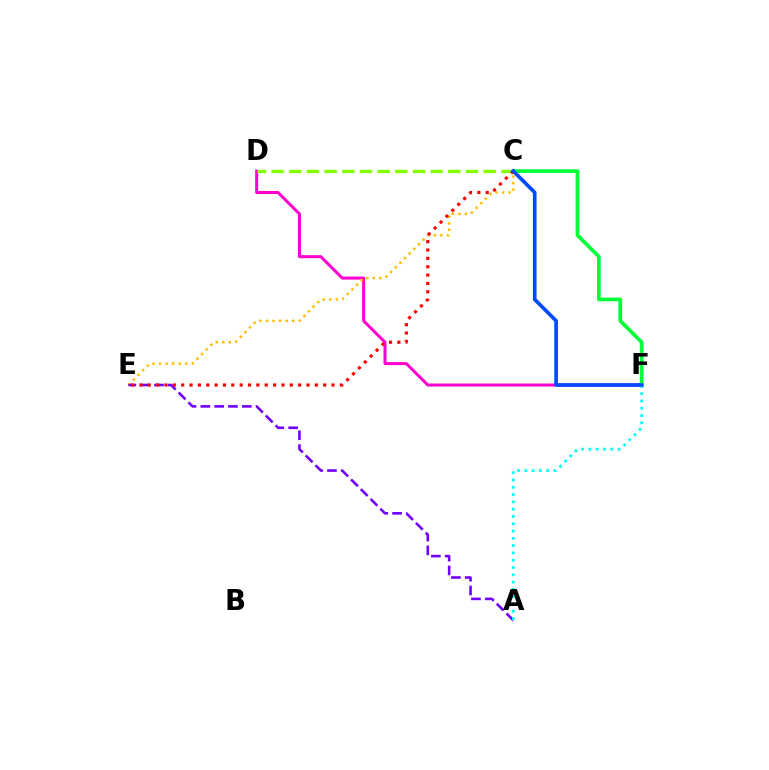{('D', 'F'): [{'color': '#ff00cf', 'line_style': 'solid', 'thickness': 2.18}], ('C', 'E'): [{'color': '#ffbd00', 'line_style': 'dotted', 'thickness': 1.78}, {'color': '#ff0000', 'line_style': 'dotted', 'thickness': 2.27}], ('C', 'D'): [{'color': '#84ff00', 'line_style': 'dashed', 'thickness': 2.4}], ('A', 'E'): [{'color': '#7200ff', 'line_style': 'dashed', 'thickness': 1.88}], ('C', 'F'): [{'color': '#00ff39', 'line_style': 'solid', 'thickness': 2.68}, {'color': '#004bff', 'line_style': 'solid', 'thickness': 2.64}], ('A', 'F'): [{'color': '#00fff6', 'line_style': 'dotted', 'thickness': 1.98}]}